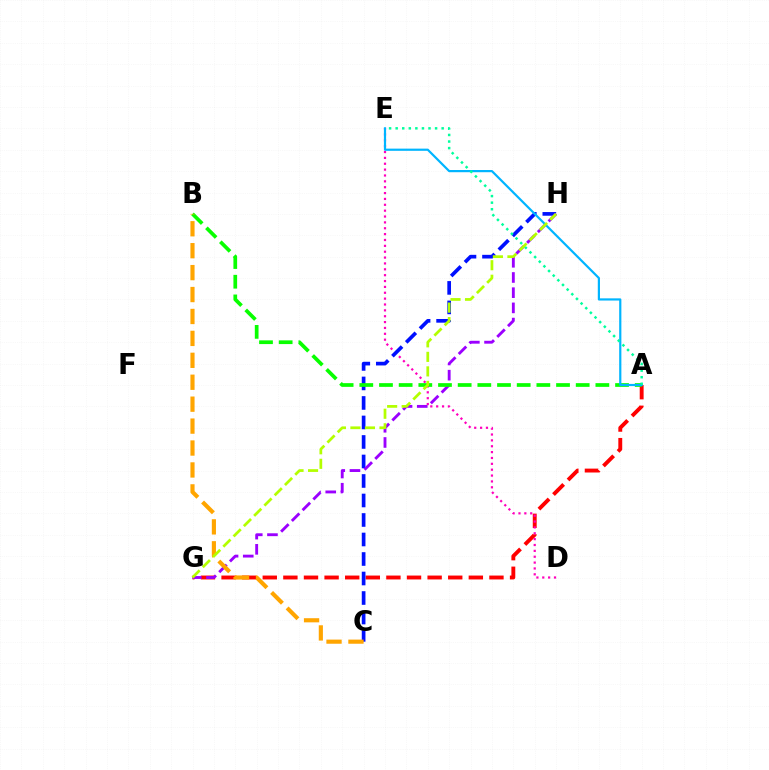{('A', 'G'): [{'color': '#ff0000', 'line_style': 'dashed', 'thickness': 2.8}], ('D', 'E'): [{'color': '#ff00bd', 'line_style': 'dotted', 'thickness': 1.59}], ('C', 'H'): [{'color': '#0010ff', 'line_style': 'dashed', 'thickness': 2.65}], ('G', 'H'): [{'color': '#9b00ff', 'line_style': 'dashed', 'thickness': 2.06}, {'color': '#b3ff00', 'line_style': 'dashed', 'thickness': 1.97}], ('A', 'B'): [{'color': '#08ff00', 'line_style': 'dashed', 'thickness': 2.67}], ('B', 'C'): [{'color': '#ffa500', 'line_style': 'dashed', 'thickness': 2.98}], ('A', 'E'): [{'color': '#00b5ff', 'line_style': 'solid', 'thickness': 1.58}, {'color': '#00ff9d', 'line_style': 'dotted', 'thickness': 1.79}]}